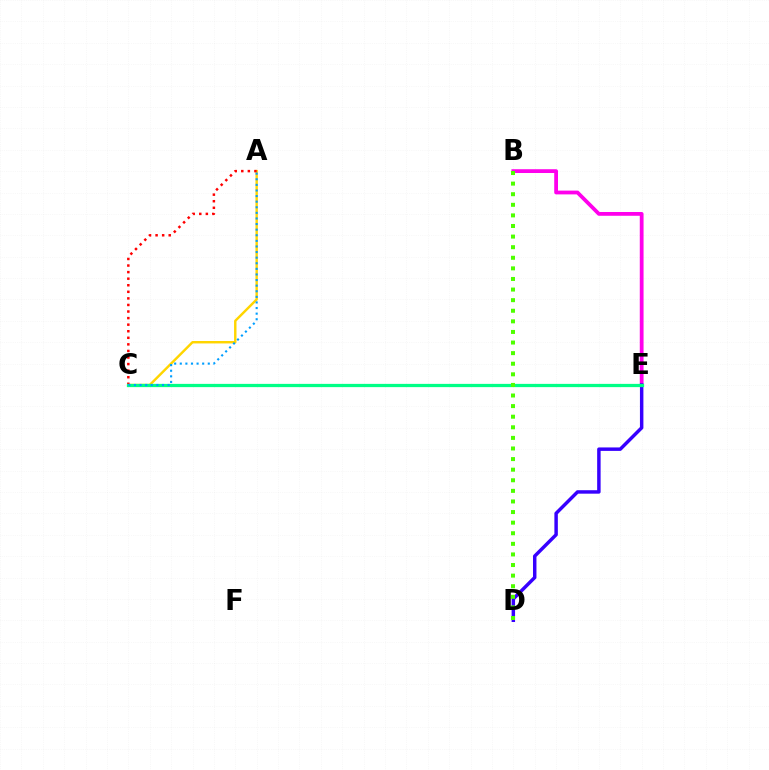{('B', 'E'): [{'color': '#ff00ed', 'line_style': 'solid', 'thickness': 2.72}], ('D', 'E'): [{'color': '#3700ff', 'line_style': 'solid', 'thickness': 2.49}], ('A', 'C'): [{'color': '#ffd500', 'line_style': 'solid', 'thickness': 1.75}, {'color': '#ff0000', 'line_style': 'dotted', 'thickness': 1.78}, {'color': '#009eff', 'line_style': 'dotted', 'thickness': 1.52}], ('C', 'E'): [{'color': '#00ff86', 'line_style': 'solid', 'thickness': 2.34}], ('B', 'D'): [{'color': '#4fff00', 'line_style': 'dotted', 'thickness': 2.88}]}